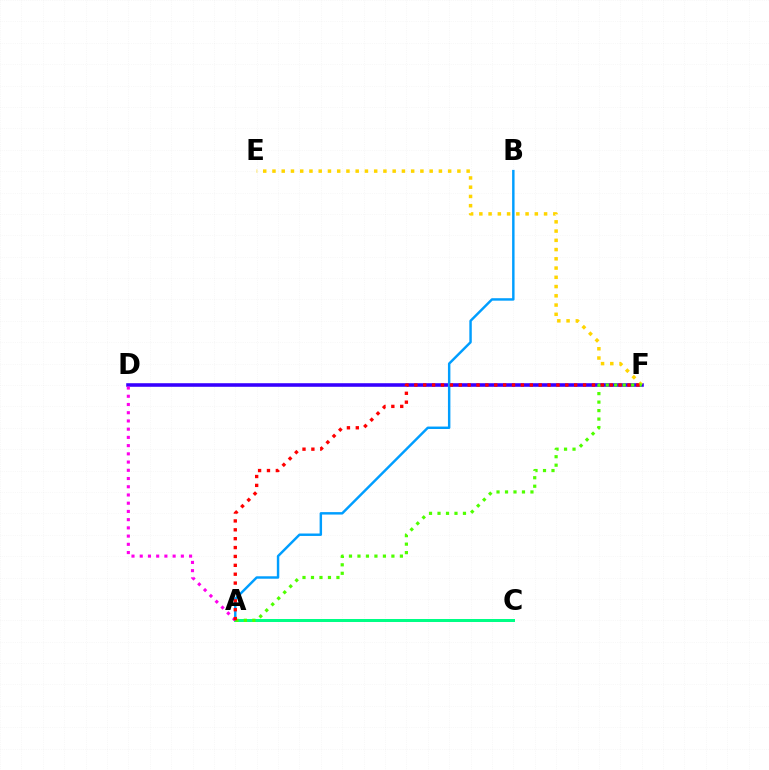{('D', 'F'): [{'color': '#3700ff', 'line_style': 'solid', 'thickness': 2.57}], ('E', 'F'): [{'color': '#ffd500', 'line_style': 'dotted', 'thickness': 2.51}], ('A', 'B'): [{'color': '#009eff', 'line_style': 'solid', 'thickness': 1.76}], ('A', 'C'): [{'color': '#00ff86', 'line_style': 'solid', 'thickness': 2.16}], ('A', 'D'): [{'color': '#ff00ed', 'line_style': 'dotted', 'thickness': 2.23}], ('A', 'F'): [{'color': '#4fff00', 'line_style': 'dotted', 'thickness': 2.31}, {'color': '#ff0000', 'line_style': 'dotted', 'thickness': 2.41}]}